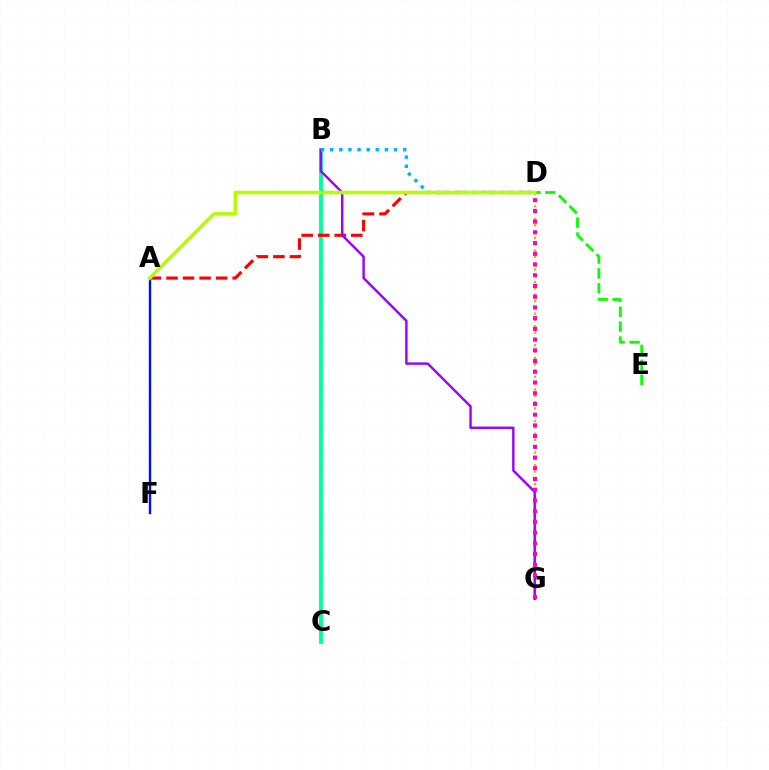{('B', 'C'): [{'color': '#00ff9d', 'line_style': 'solid', 'thickness': 2.78}], ('D', 'G'): [{'color': '#ffa500', 'line_style': 'dotted', 'thickness': 1.72}, {'color': '#ff00bd', 'line_style': 'dotted', 'thickness': 2.91}], ('A', 'F'): [{'color': '#0010ff', 'line_style': 'solid', 'thickness': 1.74}], ('A', 'D'): [{'color': '#ff0000', 'line_style': 'dashed', 'thickness': 2.25}, {'color': '#b3ff00', 'line_style': 'solid', 'thickness': 2.55}], ('B', 'G'): [{'color': '#9b00ff', 'line_style': 'solid', 'thickness': 1.73}], ('D', 'E'): [{'color': '#08ff00', 'line_style': 'dashed', 'thickness': 2.03}], ('B', 'D'): [{'color': '#00b5ff', 'line_style': 'dotted', 'thickness': 2.48}]}